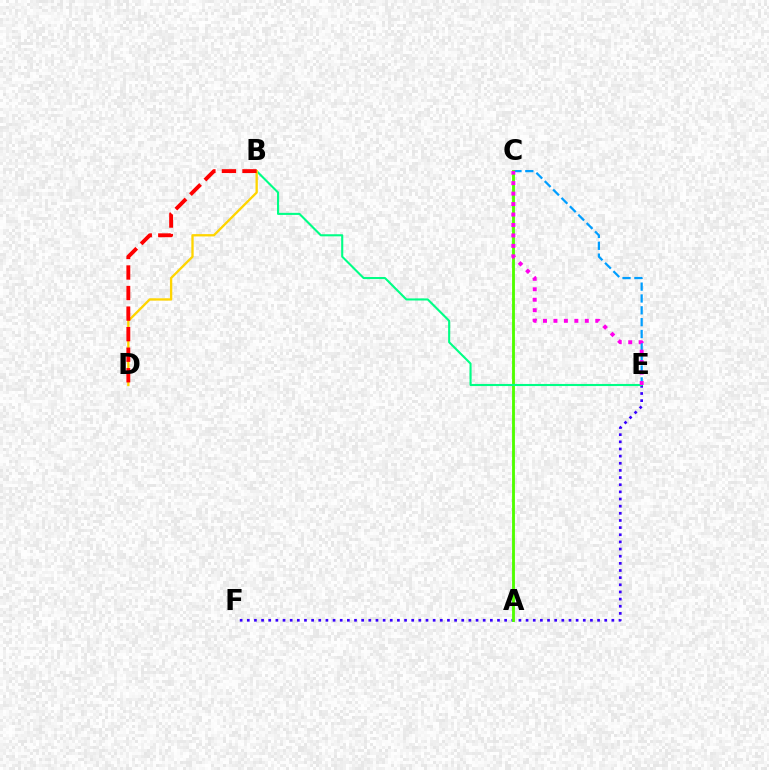{('E', 'F'): [{'color': '#3700ff', 'line_style': 'dotted', 'thickness': 1.94}], ('C', 'E'): [{'color': '#009eff', 'line_style': 'dashed', 'thickness': 1.61}, {'color': '#ff00ed', 'line_style': 'dotted', 'thickness': 2.84}], ('A', 'C'): [{'color': '#4fff00', 'line_style': 'solid', 'thickness': 2.06}], ('B', 'E'): [{'color': '#00ff86', 'line_style': 'solid', 'thickness': 1.51}], ('B', 'D'): [{'color': '#ffd500', 'line_style': 'solid', 'thickness': 1.68}, {'color': '#ff0000', 'line_style': 'dashed', 'thickness': 2.79}]}